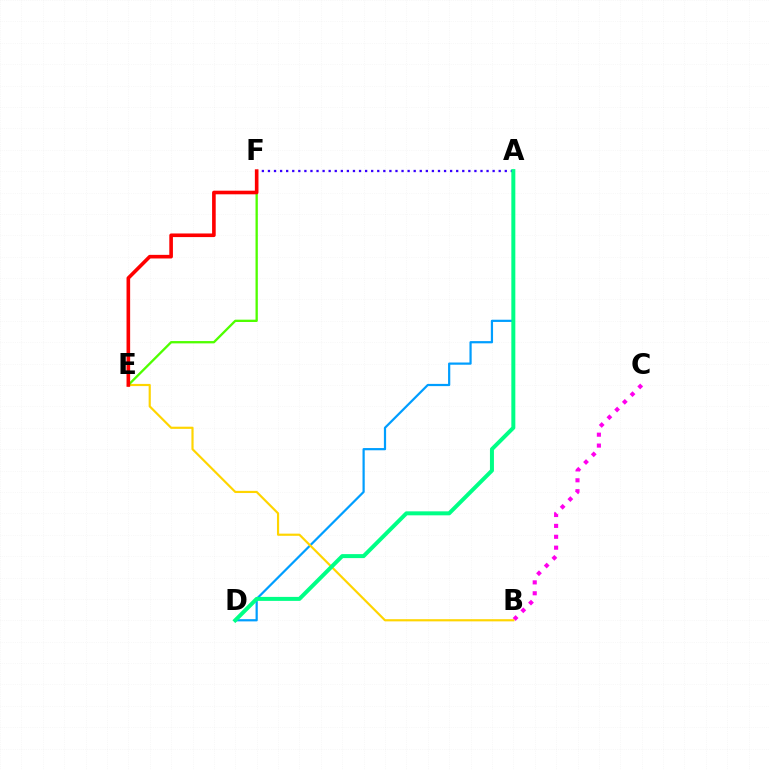{('A', 'F'): [{'color': '#3700ff', 'line_style': 'dotted', 'thickness': 1.65}], ('A', 'D'): [{'color': '#009eff', 'line_style': 'solid', 'thickness': 1.6}, {'color': '#00ff86', 'line_style': 'solid', 'thickness': 2.87}], ('B', 'C'): [{'color': '#ff00ed', 'line_style': 'dotted', 'thickness': 2.96}], ('B', 'E'): [{'color': '#ffd500', 'line_style': 'solid', 'thickness': 1.56}], ('E', 'F'): [{'color': '#4fff00', 'line_style': 'solid', 'thickness': 1.67}, {'color': '#ff0000', 'line_style': 'solid', 'thickness': 2.6}]}